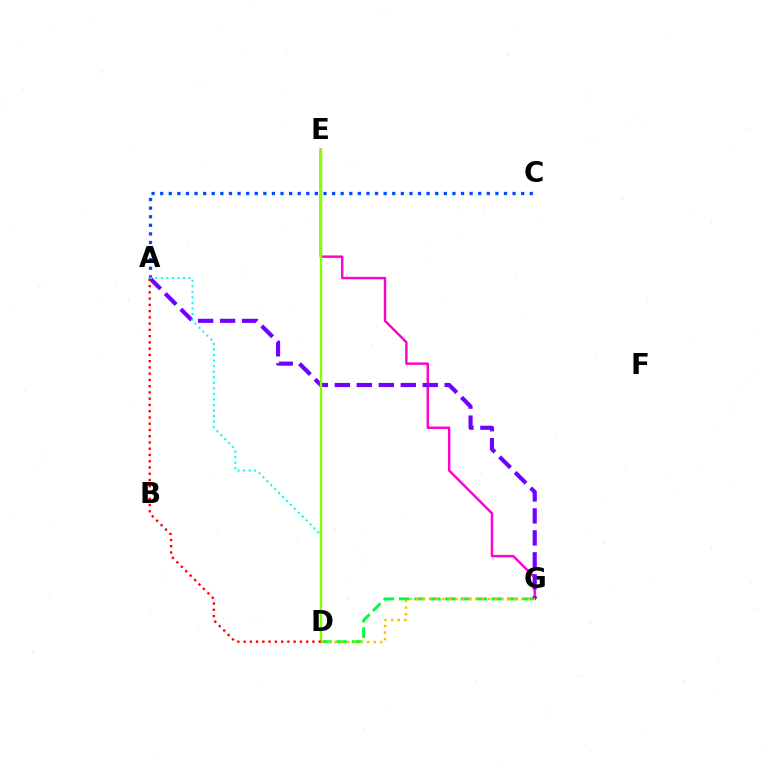{('E', 'G'): [{'color': '#ff00cf', 'line_style': 'solid', 'thickness': 1.75}], ('A', 'G'): [{'color': '#7200ff', 'line_style': 'dashed', 'thickness': 2.99}], ('D', 'G'): [{'color': '#00ff39', 'line_style': 'dashed', 'thickness': 2.1}, {'color': '#ffbd00', 'line_style': 'dotted', 'thickness': 1.78}], ('A', 'C'): [{'color': '#004bff', 'line_style': 'dotted', 'thickness': 2.34}], ('A', 'D'): [{'color': '#00fff6', 'line_style': 'dotted', 'thickness': 1.51}, {'color': '#ff0000', 'line_style': 'dotted', 'thickness': 1.7}], ('D', 'E'): [{'color': '#84ff00', 'line_style': 'solid', 'thickness': 1.7}]}